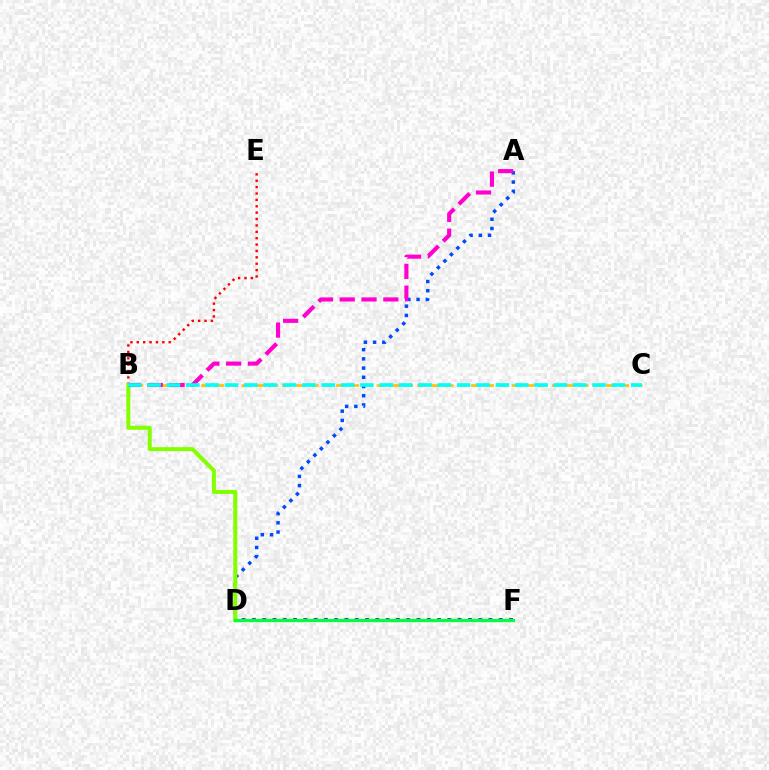{('B', 'C'): [{'color': '#ffbd00', 'line_style': 'dashed', 'thickness': 1.83}, {'color': '#00fff6', 'line_style': 'dashed', 'thickness': 2.63}], ('D', 'F'): [{'color': '#7200ff', 'line_style': 'dotted', 'thickness': 2.8}, {'color': '#00ff39', 'line_style': 'solid', 'thickness': 2.35}], ('B', 'E'): [{'color': '#ff0000', 'line_style': 'dotted', 'thickness': 1.73}], ('A', 'D'): [{'color': '#004bff', 'line_style': 'dotted', 'thickness': 2.5}], ('B', 'D'): [{'color': '#84ff00', 'line_style': 'solid', 'thickness': 2.89}], ('A', 'B'): [{'color': '#ff00cf', 'line_style': 'dashed', 'thickness': 2.96}]}